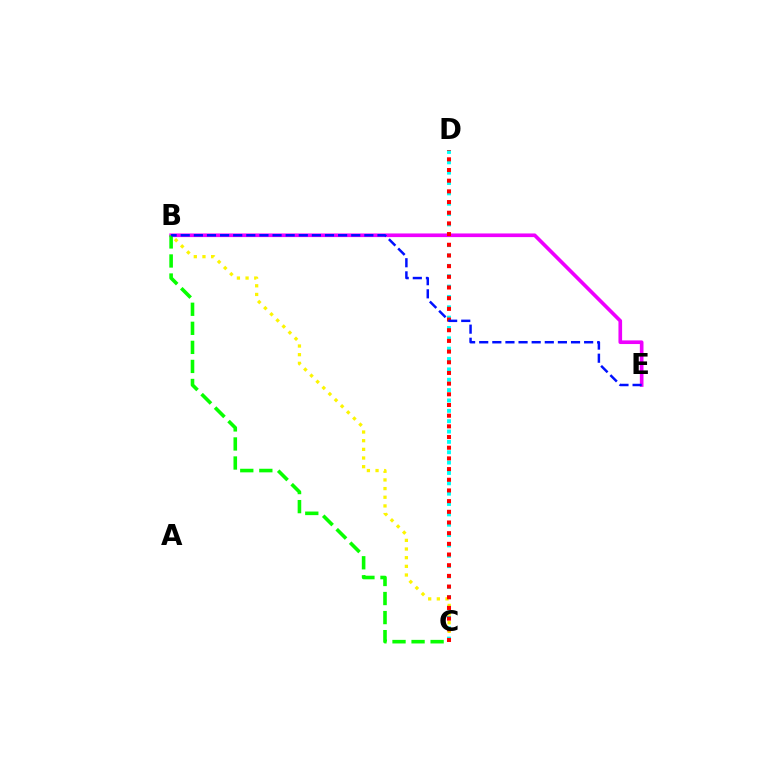{('C', 'D'): [{'color': '#00fff6', 'line_style': 'dotted', 'thickness': 2.81}, {'color': '#ff0000', 'line_style': 'dotted', 'thickness': 2.9}], ('B', 'E'): [{'color': '#ee00ff', 'line_style': 'solid', 'thickness': 2.63}, {'color': '#0010ff', 'line_style': 'dashed', 'thickness': 1.78}], ('B', 'C'): [{'color': '#fcf500', 'line_style': 'dotted', 'thickness': 2.35}, {'color': '#08ff00', 'line_style': 'dashed', 'thickness': 2.59}]}